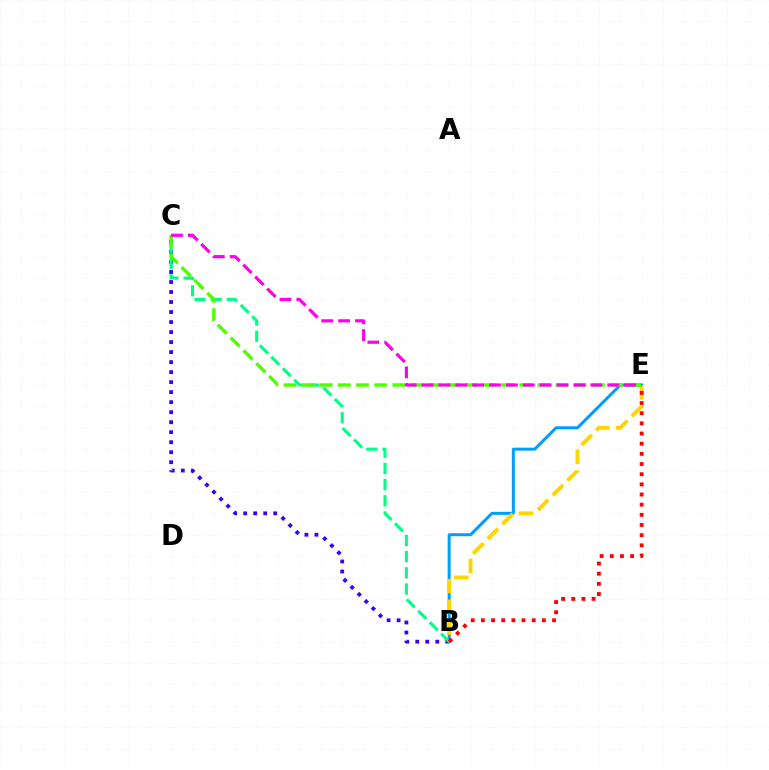{('B', 'C'): [{'color': '#3700ff', 'line_style': 'dotted', 'thickness': 2.72}, {'color': '#00ff86', 'line_style': 'dashed', 'thickness': 2.2}], ('B', 'E'): [{'color': '#009eff', 'line_style': 'solid', 'thickness': 2.15}, {'color': '#ffd500', 'line_style': 'dashed', 'thickness': 2.82}, {'color': '#ff0000', 'line_style': 'dotted', 'thickness': 2.76}], ('C', 'E'): [{'color': '#4fff00', 'line_style': 'dashed', 'thickness': 2.46}, {'color': '#ff00ed', 'line_style': 'dashed', 'thickness': 2.29}]}